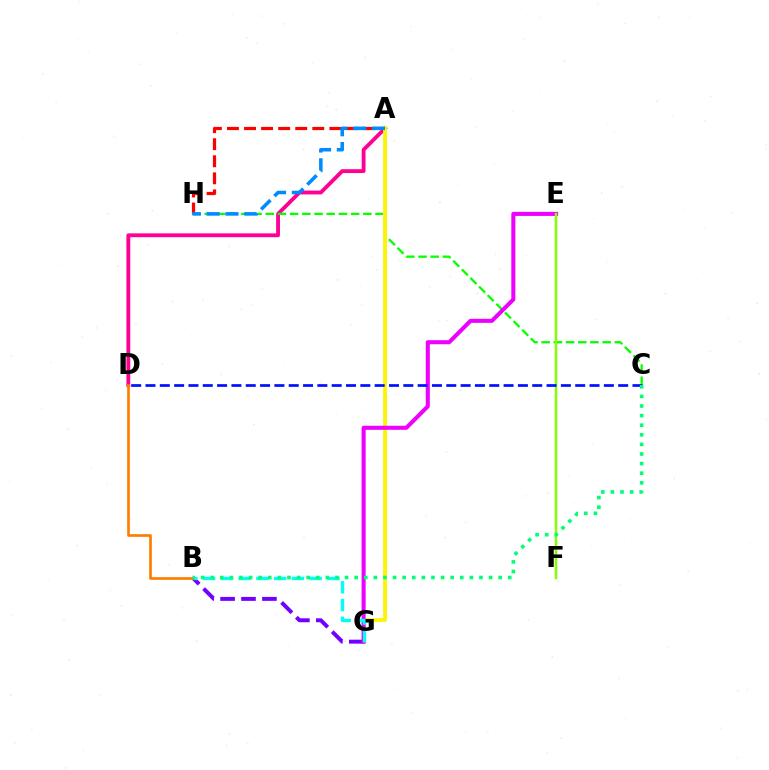{('A', 'D'): [{'color': '#ff0094', 'line_style': 'solid', 'thickness': 2.77}], ('A', 'H'): [{'color': '#ff0000', 'line_style': 'dashed', 'thickness': 2.32}, {'color': '#008cff', 'line_style': 'dashed', 'thickness': 2.56}], ('C', 'H'): [{'color': '#08ff00', 'line_style': 'dashed', 'thickness': 1.66}], ('A', 'G'): [{'color': '#fcf500', 'line_style': 'solid', 'thickness': 2.73}], ('B', 'G'): [{'color': '#7200ff', 'line_style': 'dashed', 'thickness': 2.84}, {'color': '#00fff6', 'line_style': 'dashed', 'thickness': 2.41}], ('E', 'G'): [{'color': '#ee00ff', 'line_style': 'solid', 'thickness': 2.92}], ('E', 'F'): [{'color': '#84ff00', 'line_style': 'solid', 'thickness': 1.78}], ('C', 'D'): [{'color': '#0010ff', 'line_style': 'dashed', 'thickness': 1.95}], ('B', 'D'): [{'color': '#ff7c00', 'line_style': 'solid', 'thickness': 1.93}], ('B', 'C'): [{'color': '#00ff74', 'line_style': 'dotted', 'thickness': 2.61}]}